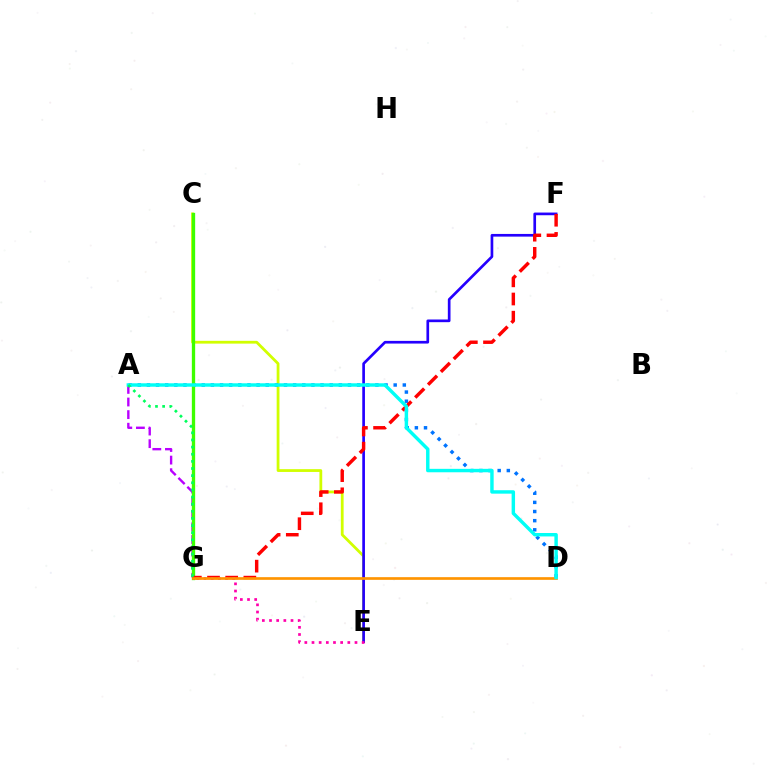{('C', 'E'): [{'color': '#d1ff00', 'line_style': 'solid', 'thickness': 2.0}], ('A', 'D'): [{'color': '#0074ff', 'line_style': 'dotted', 'thickness': 2.48}, {'color': '#00fff6', 'line_style': 'solid', 'thickness': 2.47}], ('A', 'G'): [{'color': '#b900ff', 'line_style': 'dashed', 'thickness': 1.71}, {'color': '#00ff5c', 'line_style': 'dotted', 'thickness': 1.94}], ('C', 'G'): [{'color': '#3dff00', 'line_style': 'solid', 'thickness': 2.38}], ('E', 'F'): [{'color': '#2500ff', 'line_style': 'solid', 'thickness': 1.93}], ('F', 'G'): [{'color': '#ff0000', 'line_style': 'dashed', 'thickness': 2.47}], ('E', 'G'): [{'color': '#ff00ac', 'line_style': 'dotted', 'thickness': 1.95}], ('D', 'G'): [{'color': '#ff9400', 'line_style': 'solid', 'thickness': 1.93}]}